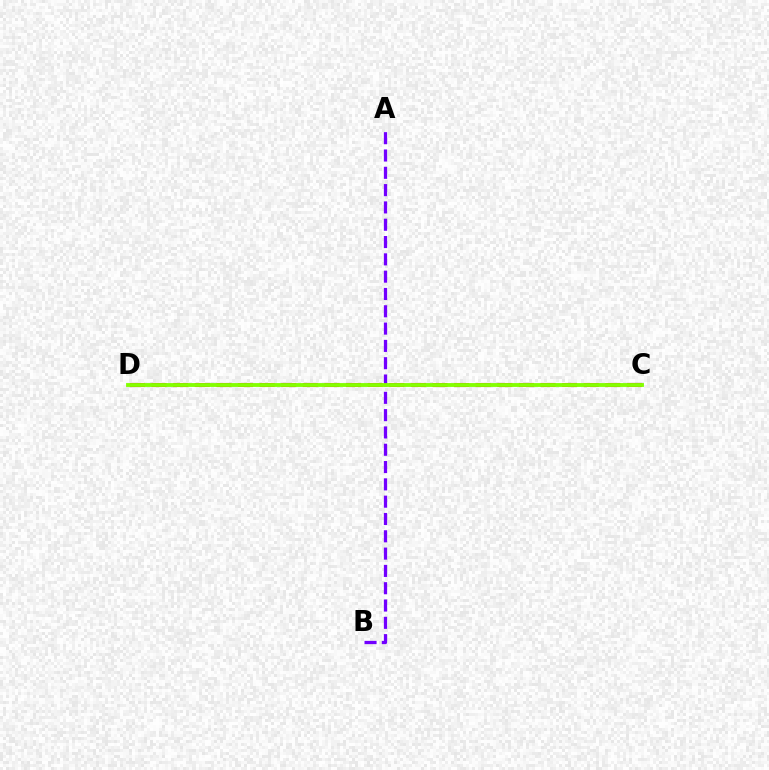{('C', 'D'): [{'color': '#ff0000', 'line_style': 'dashed', 'thickness': 2.94}, {'color': '#00fff6', 'line_style': 'solid', 'thickness': 1.54}, {'color': '#84ff00', 'line_style': 'solid', 'thickness': 2.76}], ('A', 'B'): [{'color': '#7200ff', 'line_style': 'dashed', 'thickness': 2.35}]}